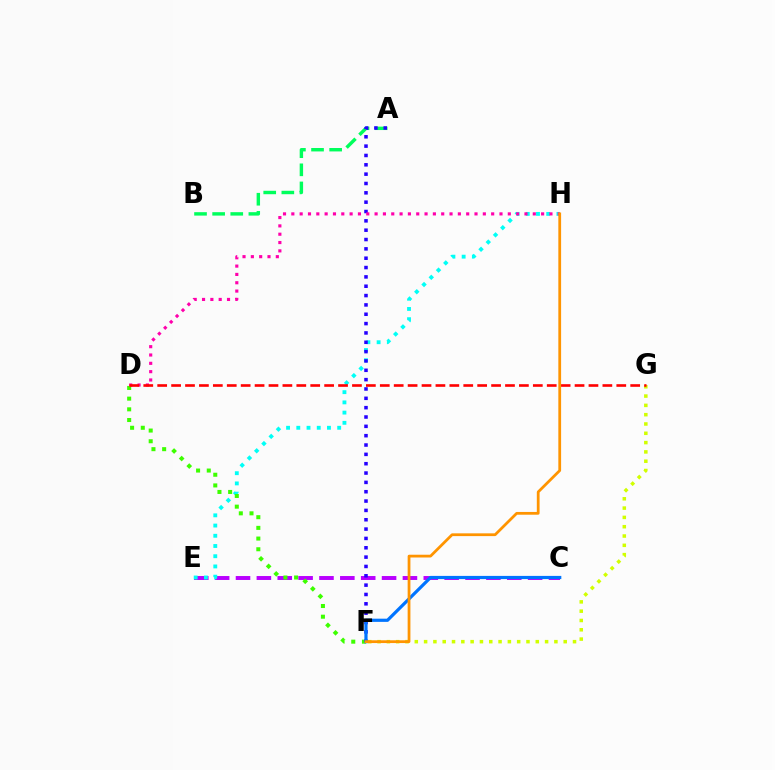{('A', 'B'): [{'color': '#00ff5c', 'line_style': 'dashed', 'thickness': 2.46}], ('C', 'E'): [{'color': '#b900ff', 'line_style': 'dashed', 'thickness': 2.83}], ('E', 'H'): [{'color': '#00fff6', 'line_style': 'dotted', 'thickness': 2.78}], ('D', 'F'): [{'color': '#3dff00', 'line_style': 'dotted', 'thickness': 2.9}], ('F', 'G'): [{'color': '#d1ff00', 'line_style': 'dotted', 'thickness': 2.53}], ('A', 'F'): [{'color': '#2500ff', 'line_style': 'dotted', 'thickness': 2.54}], ('C', 'F'): [{'color': '#0074ff', 'line_style': 'solid', 'thickness': 2.3}], ('D', 'H'): [{'color': '#ff00ac', 'line_style': 'dotted', 'thickness': 2.26}], ('D', 'G'): [{'color': '#ff0000', 'line_style': 'dashed', 'thickness': 1.89}], ('F', 'H'): [{'color': '#ff9400', 'line_style': 'solid', 'thickness': 1.99}]}